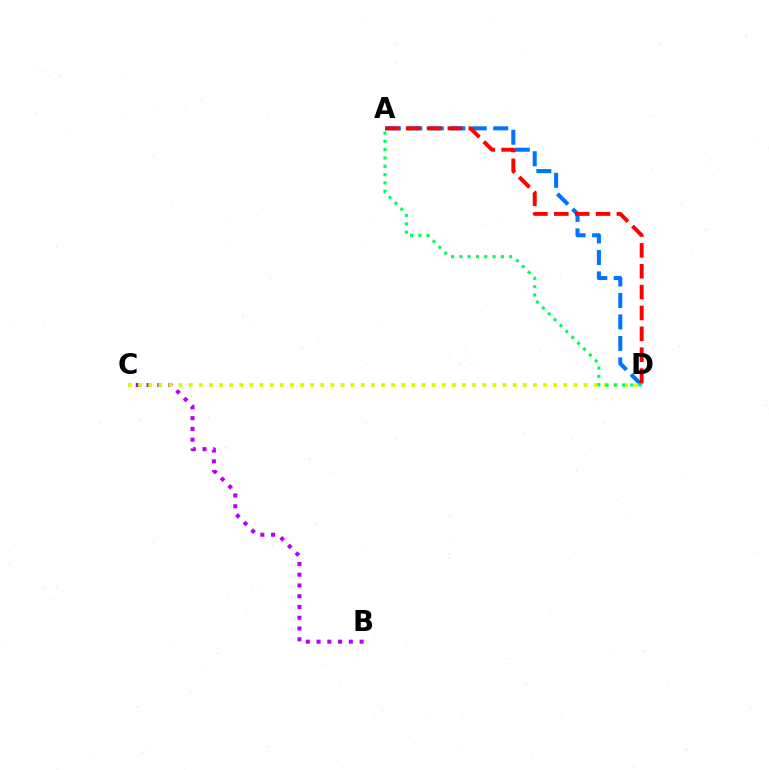{('A', 'D'): [{'color': '#0074ff', 'line_style': 'dashed', 'thickness': 2.92}, {'color': '#ff0000', 'line_style': 'dashed', 'thickness': 2.83}, {'color': '#00ff5c', 'line_style': 'dotted', 'thickness': 2.26}], ('B', 'C'): [{'color': '#b900ff', 'line_style': 'dotted', 'thickness': 2.92}], ('C', 'D'): [{'color': '#d1ff00', 'line_style': 'dotted', 'thickness': 2.75}]}